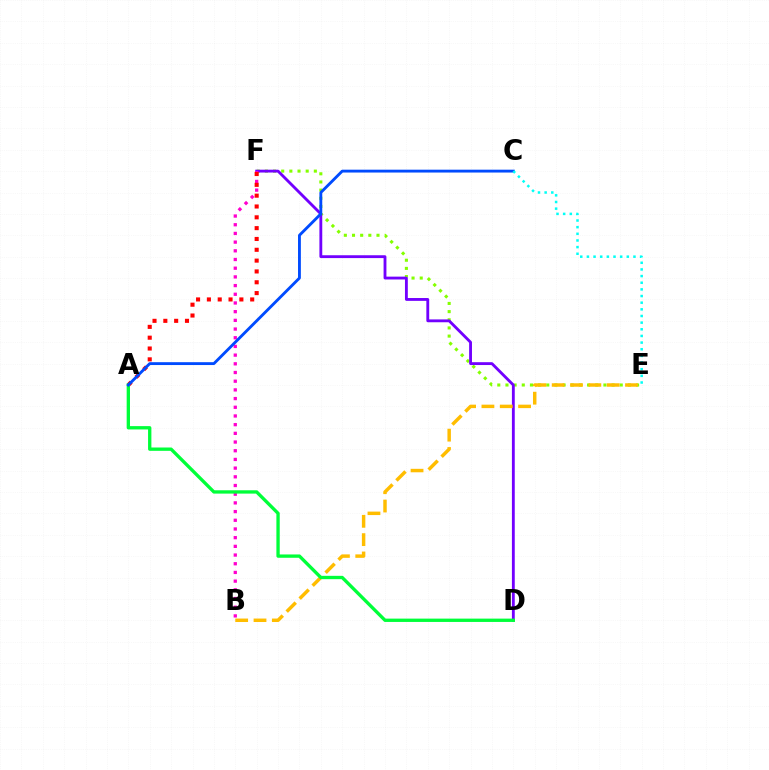{('E', 'F'): [{'color': '#84ff00', 'line_style': 'dotted', 'thickness': 2.22}], ('D', 'F'): [{'color': '#7200ff', 'line_style': 'solid', 'thickness': 2.05}], ('B', 'F'): [{'color': '#ff00cf', 'line_style': 'dotted', 'thickness': 2.36}], ('B', 'E'): [{'color': '#ffbd00', 'line_style': 'dashed', 'thickness': 2.49}], ('A', 'F'): [{'color': '#ff0000', 'line_style': 'dotted', 'thickness': 2.94}], ('A', 'D'): [{'color': '#00ff39', 'line_style': 'solid', 'thickness': 2.4}], ('A', 'C'): [{'color': '#004bff', 'line_style': 'solid', 'thickness': 2.05}], ('C', 'E'): [{'color': '#00fff6', 'line_style': 'dotted', 'thickness': 1.81}]}